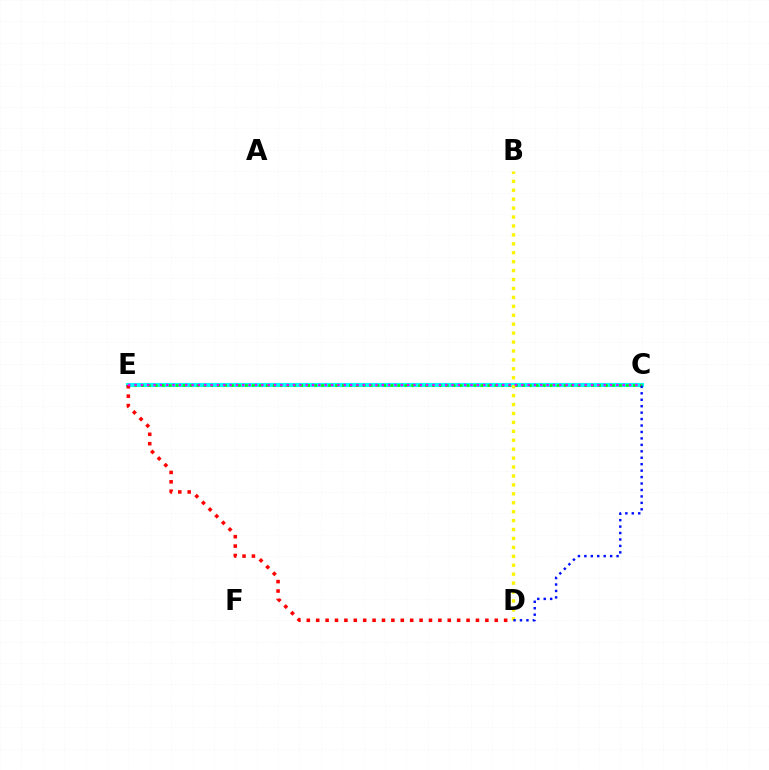{('C', 'E'): [{'color': '#00fff6', 'line_style': 'solid', 'thickness': 2.98}, {'color': '#08ff00', 'line_style': 'dotted', 'thickness': 1.88}, {'color': '#ee00ff', 'line_style': 'dotted', 'thickness': 1.72}], ('D', 'E'): [{'color': '#ff0000', 'line_style': 'dotted', 'thickness': 2.55}], ('B', 'D'): [{'color': '#fcf500', 'line_style': 'dotted', 'thickness': 2.43}], ('C', 'D'): [{'color': '#0010ff', 'line_style': 'dotted', 'thickness': 1.75}]}